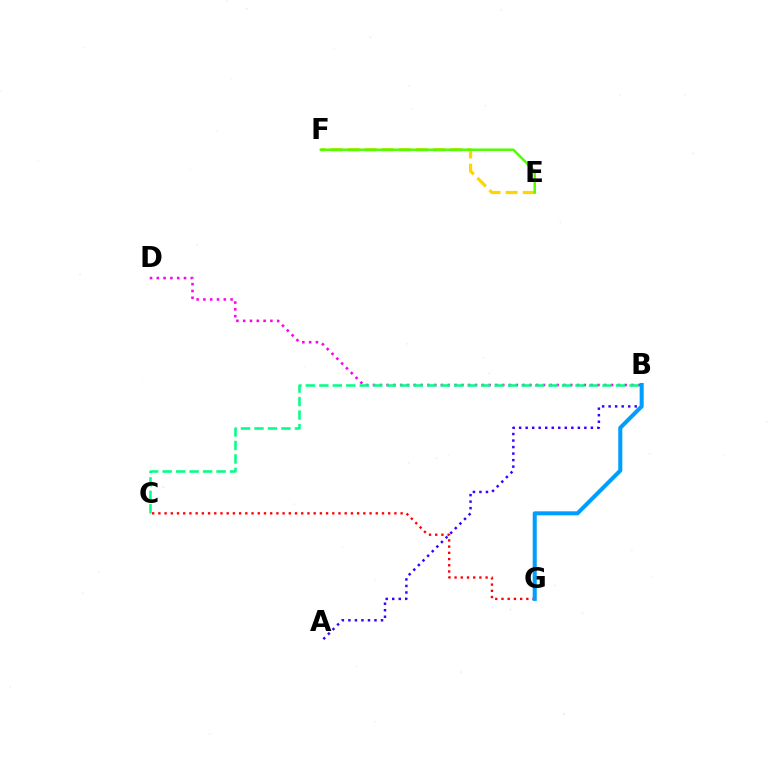{('B', 'D'): [{'color': '#ff00ed', 'line_style': 'dotted', 'thickness': 1.85}], ('C', 'G'): [{'color': '#ff0000', 'line_style': 'dotted', 'thickness': 1.69}], ('E', 'F'): [{'color': '#ffd500', 'line_style': 'dashed', 'thickness': 2.33}, {'color': '#4fff00', 'line_style': 'solid', 'thickness': 1.79}], ('B', 'C'): [{'color': '#00ff86', 'line_style': 'dashed', 'thickness': 1.83}], ('A', 'B'): [{'color': '#3700ff', 'line_style': 'dotted', 'thickness': 1.77}], ('B', 'G'): [{'color': '#009eff', 'line_style': 'solid', 'thickness': 2.92}]}